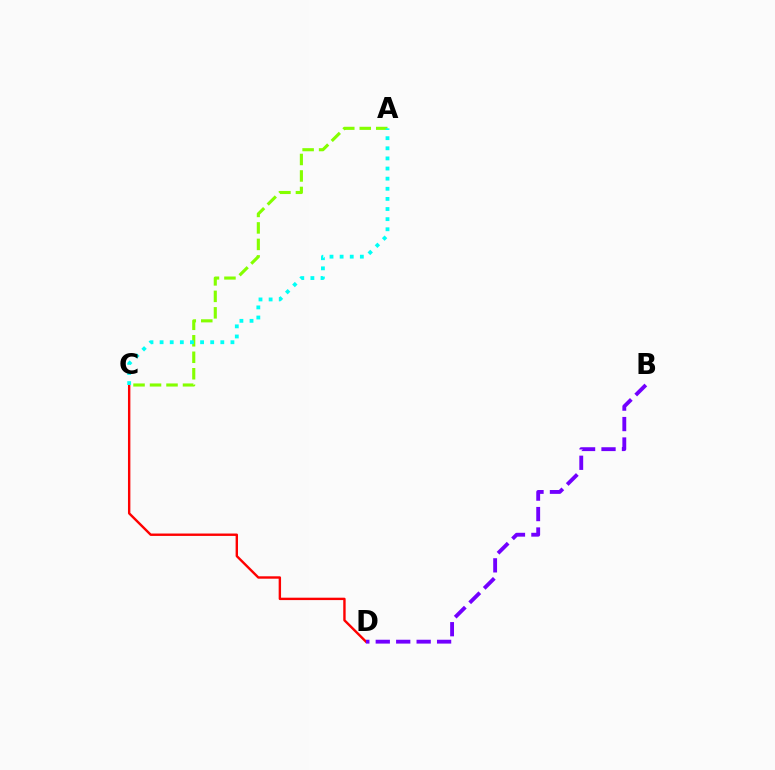{('C', 'D'): [{'color': '#ff0000', 'line_style': 'solid', 'thickness': 1.72}], ('A', 'C'): [{'color': '#84ff00', 'line_style': 'dashed', 'thickness': 2.24}, {'color': '#00fff6', 'line_style': 'dotted', 'thickness': 2.75}], ('B', 'D'): [{'color': '#7200ff', 'line_style': 'dashed', 'thickness': 2.78}]}